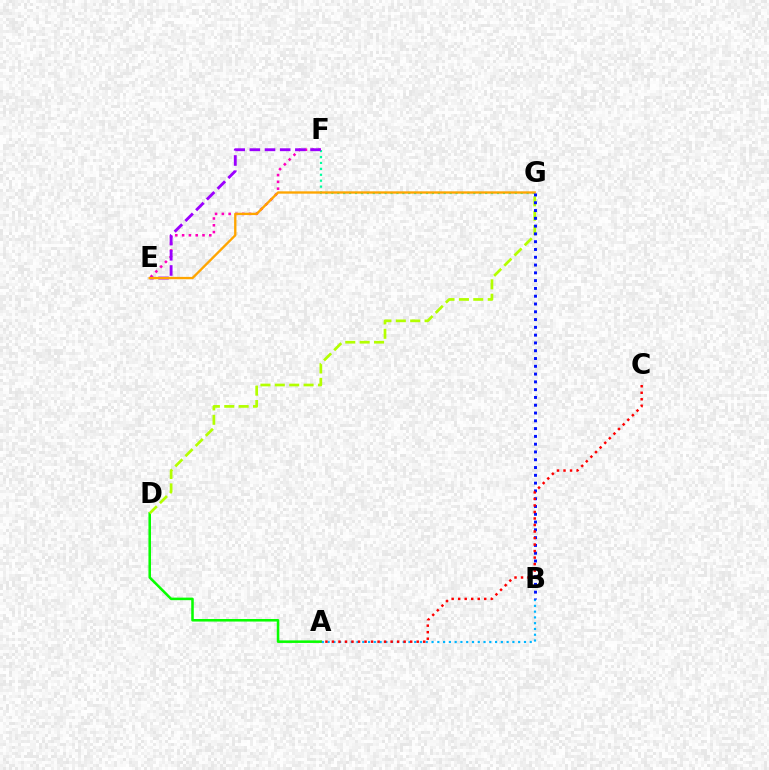{('F', 'G'): [{'color': '#00ff9d', 'line_style': 'dotted', 'thickness': 1.61}], ('E', 'F'): [{'color': '#ff00bd', 'line_style': 'dotted', 'thickness': 1.84}, {'color': '#9b00ff', 'line_style': 'dashed', 'thickness': 2.06}], ('A', 'D'): [{'color': '#08ff00', 'line_style': 'solid', 'thickness': 1.83}], ('E', 'G'): [{'color': '#ffa500', 'line_style': 'solid', 'thickness': 1.68}], ('D', 'G'): [{'color': '#b3ff00', 'line_style': 'dashed', 'thickness': 1.95}], ('A', 'B'): [{'color': '#00b5ff', 'line_style': 'dotted', 'thickness': 1.57}], ('B', 'G'): [{'color': '#0010ff', 'line_style': 'dotted', 'thickness': 2.12}], ('A', 'C'): [{'color': '#ff0000', 'line_style': 'dotted', 'thickness': 1.77}]}